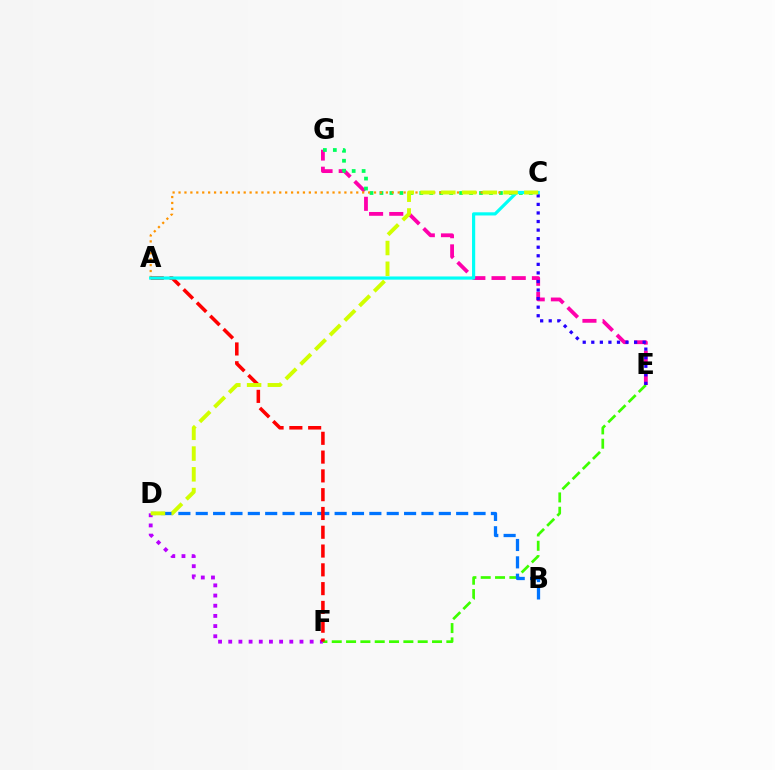{('D', 'F'): [{'color': '#b900ff', 'line_style': 'dotted', 'thickness': 2.77}], ('E', 'G'): [{'color': '#ff00ac', 'line_style': 'dashed', 'thickness': 2.74}], ('E', 'F'): [{'color': '#3dff00', 'line_style': 'dashed', 'thickness': 1.95}], ('B', 'D'): [{'color': '#0074ff', 'line_style': 'dashed', 'thickness': 2.36}], ('C', 'G'): [{'color': '#00ff5c', 'line_style': 'dotted', 'thickness': 2.71}], ('A', 'C'): [{'color': '#ff9400', 'line_style': 'dotted', 'thickness': 1.61}, {'color': '#00fff6', 'line_style': 'solid', 'thickness': 2.29}], ('C', 'E'): [{'color': '#2500ff', 'line_style': 'dotted', 'thickness': 2.33}], ('A', 'F'): [{'color': '#ff0000', 'line_style': 'dashed', 'thickness': 2.55}], ('C', 'D'): [{'color': '#d1ff00', 'line_style': 'dashed', 'thickness': 2.82}]}